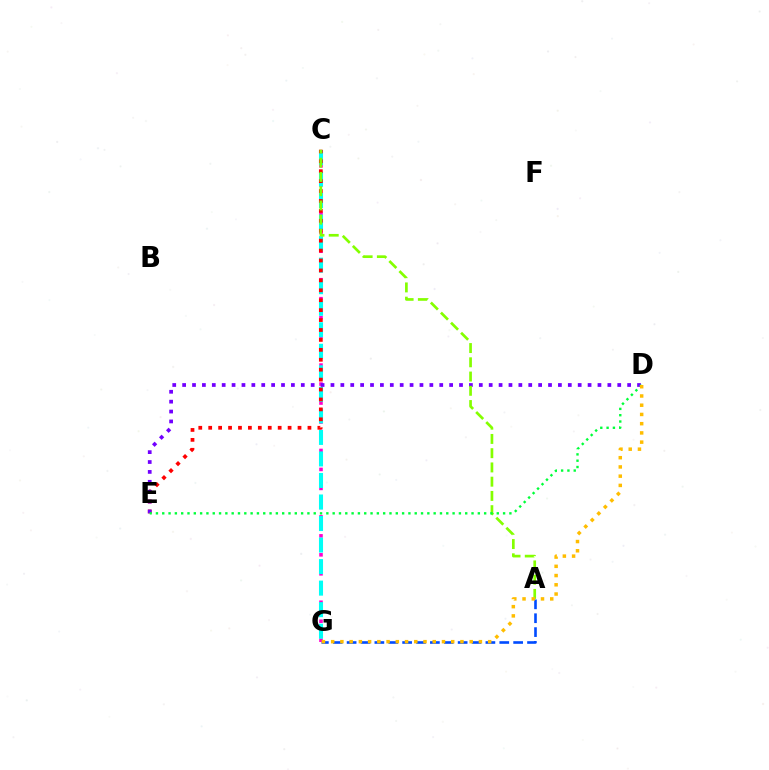{('A', 'G'): [{'color': '#004bff', 'line_style': 'dashed', 'thickness': 1.89}], ('C', 'G'): [{'color': '#ff00cf', 'line_style': 'dotted', 'thickness': 2.58}, {'color': '#00fff6', 'line_style': 'dashed', 'thickness': 2.92}], ('C', 'E'): [{'color': '#ff0000', 'line_style': 'dotted', 'thickness': 2.7}], ('D', 'E'): [{'color': '#7200ff', 'line_style': 'dotted', 'thickness': 2.69}, {'color': '#00ff39', 'line_style': 'dotted', 'thickness': 1.71}], ('A', 'C'): [{'color': '#84ff00', 'line_style': 'dashed', 'thickness': 1.94}], ('D', 'G'): [{'color': '#ffbd00', 'line_style': 'dotted', 'thickness': 2.51}]}